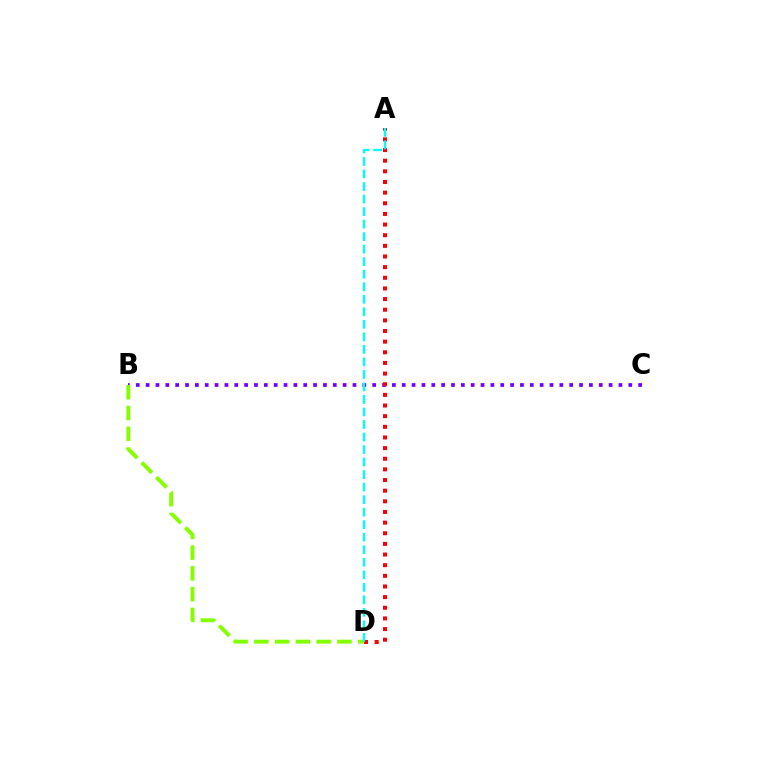{('B', 'C'): [{'color': '#7200ff', 'line_style': 'dotted', 'thickness': 2.68}], ('B', 'D'): [{'color': '#84ff00', 'line_style': 'dashed', 'thickness': 2.82}], ('A', 'D'): [{'color': '#ff0000', 'line_style': 'dotted', 'thickness': 2.89}, {'color': '#00fff6', 'line_style': 'dashed', 'thickness': 1.7}]}